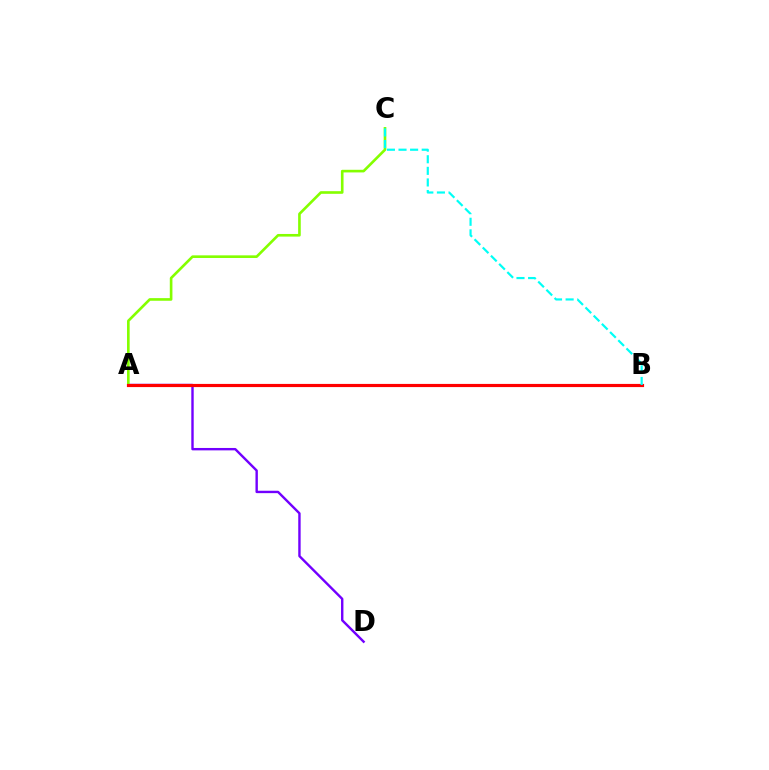{('A', 'D'): [{'color': '#7200ff', 'line_style': 'solid', 'thickness': 1.73}], ('A', 'C'): [{'color': '#84ff00', 'line_style': 'solid', 'thickness': 1.9}], ('A', 'B'): [{'color': '#ff0000', 'line_style': 'solid', 'thickness': 2.28}], ('B', 'C'): [{'color': '#00fff6', 'line_style': 'dashed', 'thickness': 1.58}]}